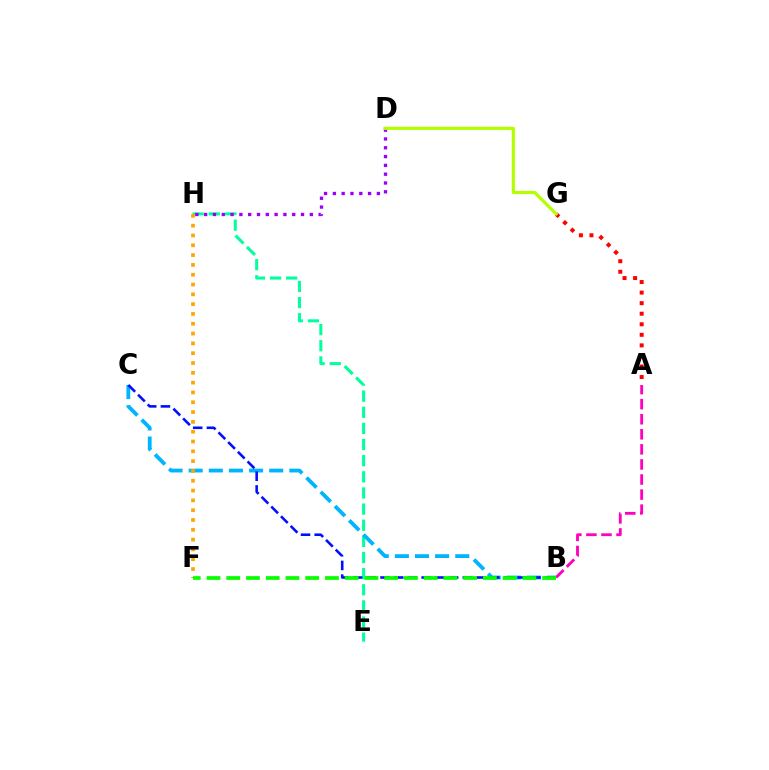{('A', 'B'): [{'color': '#ff00bd', 'line_style': 'dashed', 'thickness': 2.05}], ('A', 'G'): [{'color': '#ff0000', 'line_style': 'dotted', 'thickness': 2.87}], ('E', 'H'): [{'color': '#00ff9d', 'line_style': 'dashed', 'thickness': 2.19}], ('B', 'C'): [{'color': '#00b5ff', 'line_style': 'dashed', 'thickness': 2.74}, {'color': '#0010ff', 'line_style': 'dashed', 'thickness': 1.86}], ('D', 'H'): [{'color': '#9b00ff', 'line_style': 'dotted', 'thickness': 2.39}], ('D', 'G'): [{'color': '#b3ff00', 'line_style': 'solid', 'thickness': 2.29}], ('F', 'H'): [{'color': '#ffa500', 'line_style': 'dotted', 'thickness': 2.67}], ('B', 'F'): [{'color': '#08ff00', 'line_style': 'dashed', 'thickness': 2.68}]}